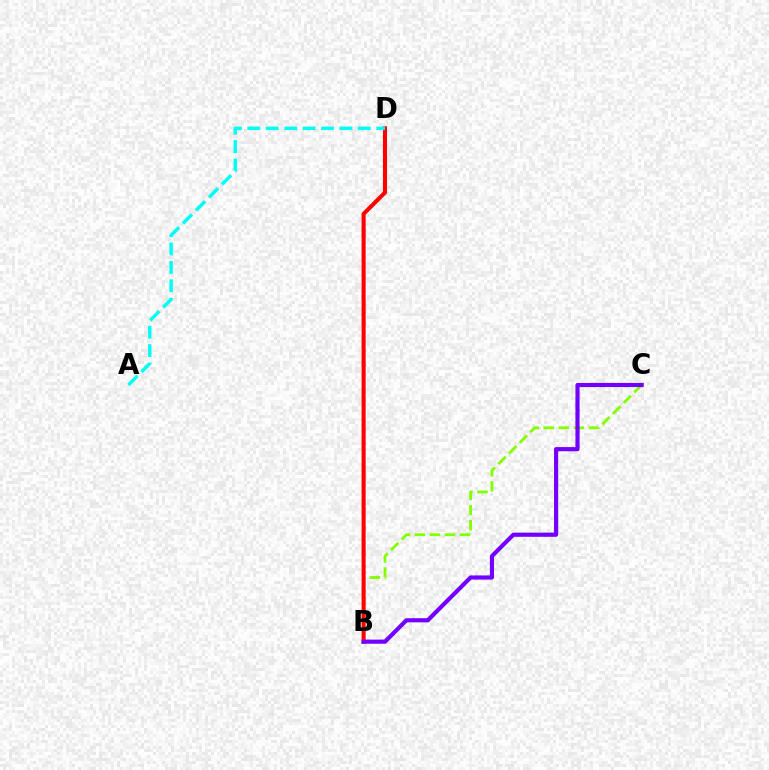{('B', 'C'): [{'color': '#84ff00', 'line_style': 'dashed', 'thickness': 2.04}, {'color': '#7200ff', 'line_style': 'solid', 'thickness': 2.99}], ('B', 'D'): [{'color': '#ff0000', 'line_style': 'solid', 'thickness': 2.93}], ('A', 'D'): [{'color': '#00fff6', 'line_style': 'dashed', 'thickness': 2.5}]}